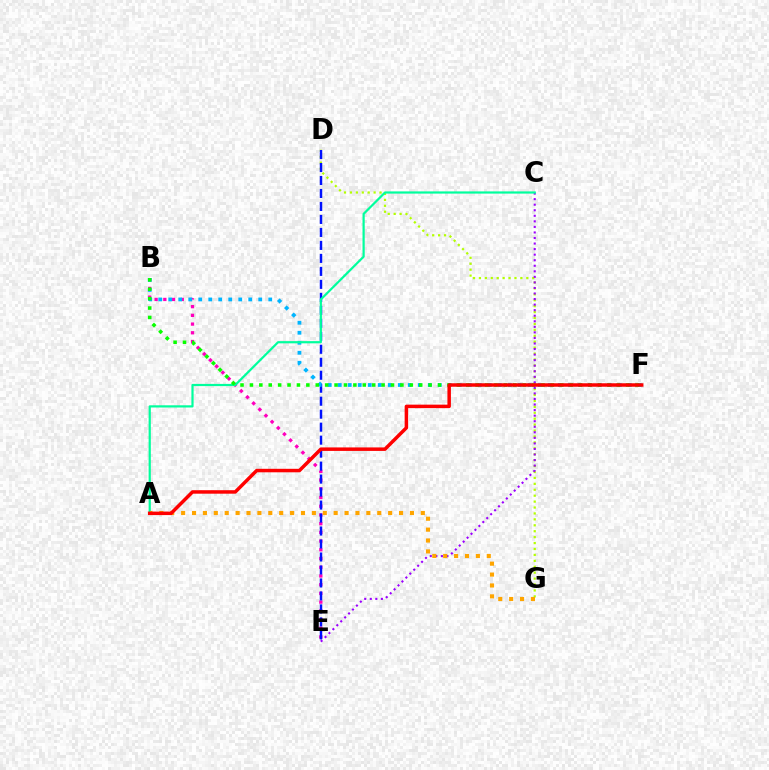{('D', 'G'): [{'color': '#b3ff00', 'line_style': 'dotted', 'thickness': 1.61}], ('C', 'E'): [{'color': '#9b00ff', 'line_style': 'dotted', 'thickness': 1.51}], ('B', 'E'): [{'color': '#ff00bd', 'line_style': 'dotted', 'thickness': 2.37}], ('D', 'E'): [{'color': '#0010ff', 'line_style': 'dashed', 'thickness': 1.76}], ('B', 'F'): [{'color': '#00b5ff', 'line_style': 'dotted', 'thickness': 2.72}, {'color': '#08ff00', 'line_style': 'dotted', 'thickness': 2.56}], ('A', 'C'): [{'color': '#00ff9d', 'line_style': 'solid', 'thickness': 1.59}], ('A', 'G'): [{'color': '#ffa500', 'line_style': 'dotted', 'thickness': 2.96}], ('A', 'F'): [{'color': '#ff0000', 'line_style': 'solid', 'thickness': 2.51}]}